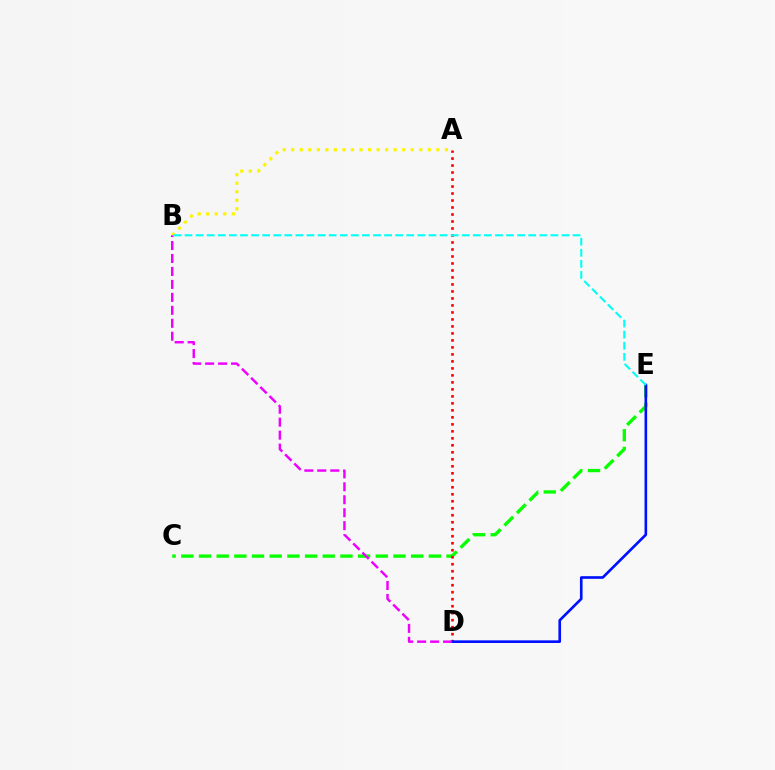{('C', 'E'): [{'color': '#08ff00', 'line_style': 'dashed', 'thickness': 2.4}], ('A', 'B'): [{'color': '#fcf500', 'line_style': 'dotted', 'thickness': 2.32}], ('A', 'D'): [{'color': '#ff0000', 'line_style': 'dotted', 'thickness': 1.9}], ('D', 'E'): [{'color': '#0010ff', 'line_style': 'solid', 'thickness': 1.9}], ('B', 'D'): [{'color': '#ee00ff', 'line_style': 'dashed', 'thickness': 1.76}], ('B', 'E'): [{'color': '#00fff6', 'line_style': 'dashed', 'thickness': 1.51}]}